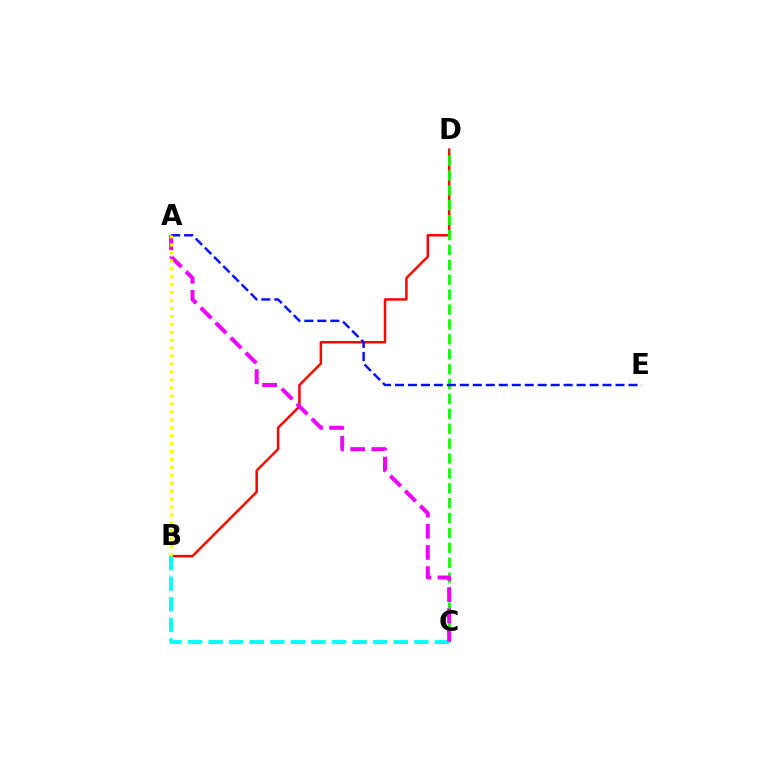{('B', 'D'): [{'color': '#ff0000', 'line_style': 'solid', 'thickness': 1.78}], ('C', 'D'): [{'color': '#08ff00', 'line_style': 'dashed', 'thickness': 2.02}], ('B', 'C'): [{'color': '#00fff6', 'line_style': 'dashed', 'thickness': 2.79}], ('A', 'C'): [{'color': '#ee00ff', 'line_style': 'dashed', 'thickness': 2.88}], ('A', 'E'): [{'color': '#0010ff', 'line_style': 'dashed', 'thickness': 1.76}], ('A', 'B'): [{'color': '#fcf500', 'line_style': 'dotted', 'thickness': 2.16}]}